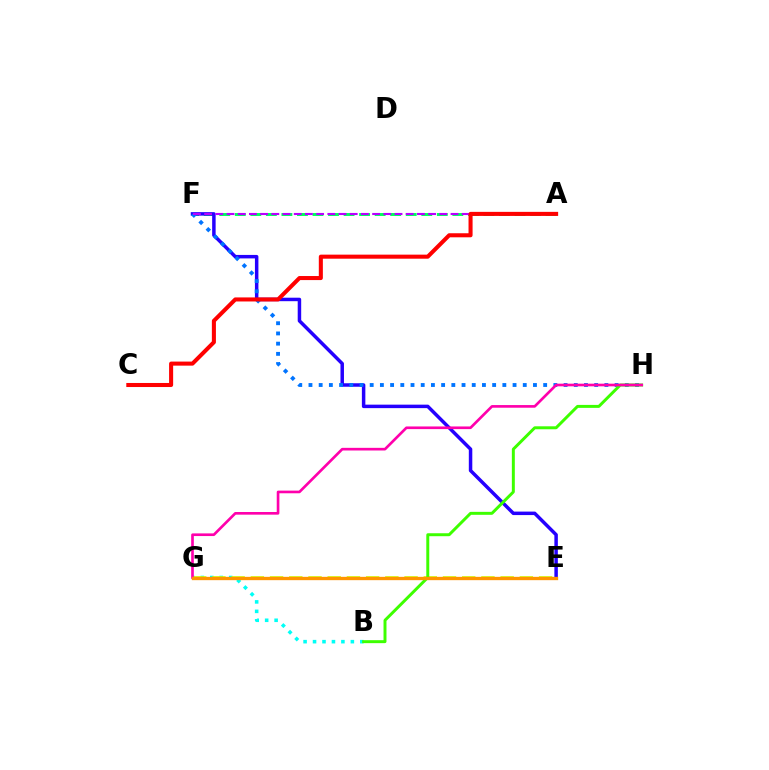{('B', 'G'): [{'color': '#00fff6', 'line_style': 'dotted', 'thickness': 2.57}], ('A', 'F'): [{'color': '#00ff5c', 'line_style': 'dashed', 'thickness': 2.11}, {'color': '#b900ff', 'line_style': 'dashed', 'thickness': 1.52}], ('E', 'F'): [{'color': '#2500ff', 'line_style': 'solid', 'thickness': 2.51}], ('F', 'H'): [{'color': '#0074ff', 'line_style': 'dotted', 'thickness': 2.77}], ('A', 'C'): [{'color': '#ff0000', 'line_style': 'solid', 'thickness': 2.92}], ('E', 'G'): [{'color': '#d1ff00', 'line_style': 'dashed', 'thickness': 2.61}, {'color': '#ff9400', 'line_style': 'solid', 'thickness': 2.39}], ('B', 'H'): [{'color': '#3dff00', 'line_style': 'solid', 'thickness': 2.13}], ('G', 'H'): [{'color': '#ff00ac', 'line_style': 'solid', 'thickness': 1.91}]}